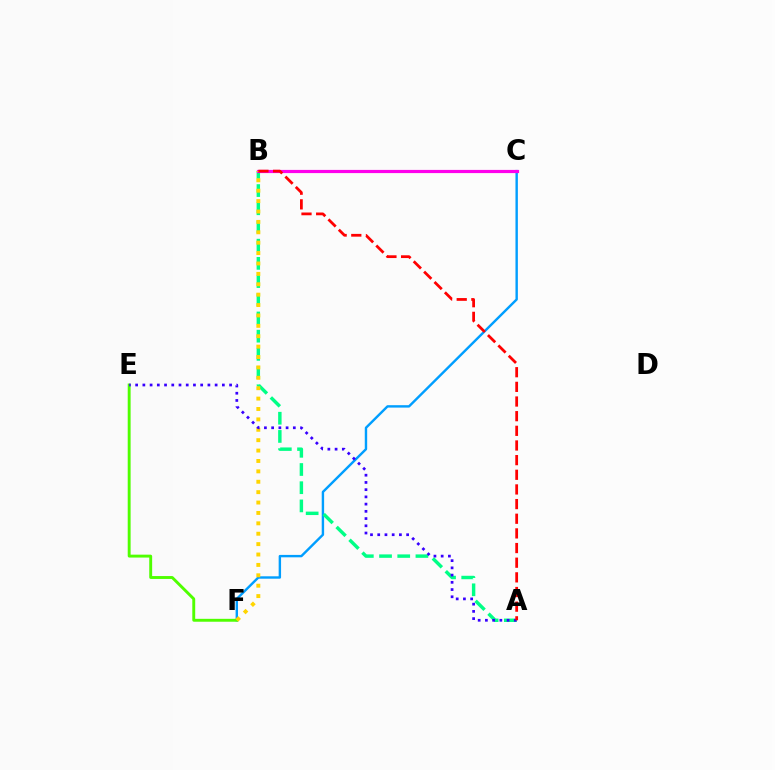{('C', 'F'): [{'color': '#009eff', 'line_style': 'solid', 'thickness': 1.73}], ('E', 'F'): [{'color': '#4fff00', 'line_style': 'solid', 'thickness': 2.09}], ('A', 'B'): [{'color': '#00ff86', 'line_style': 'dashed', 'thickness': 2.47}, {'color': '#ff0000', 'line_style': 'dashed', 'thickness': 1.99}], ('B', 'C'): [{'color': '#ff00ed', 'line_style': 'solid', 'thickness': 2.29}], ('B', 'F'): [{'color': '#ffd500', 'line_style': 'dotted', 'thickness': 2.82}], ('A', 'E'): [{'color': '#3700ff', 'line_style': 'dotted', 'thickness': 1.96}]}